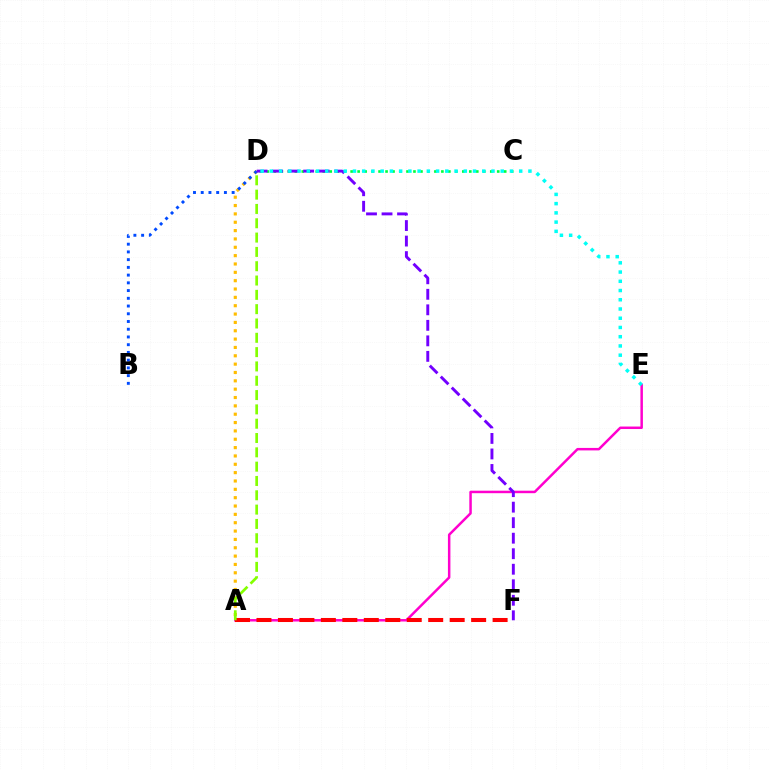{('C', 'D'): [{'color': '#00ff39', 'line_style': 'dotted', 'thickness': 1.9}], ('A', 'D'): [{'color': '#ffbd00', 'line_style': 'dotted', 'thickness': 2.27}, {'color': '#84ff00', 'line_style': 'dashed', 'thickness': 1.94}], ('A', 'E'): [{'color': '#ff00cf', 'line_style': 'solid', 'thickness': 1.8}], ('B', 'D'): [{'color': '#004bff', 'line_style': 'dotted', 'thickness': 2.1}], ('D', 'F'): [{'color': '#7200ff', 'line_style': 'dashed', 'thickness': 2.11}], ('A', 'F'): [{'color': '#ff0000', 'line_style': 'dashed', 'thickness': 2.92}], ('D', 'E'): [{'color': '#00fff6', 'line_style': 'dotted', 'thickness': 2.51}]}